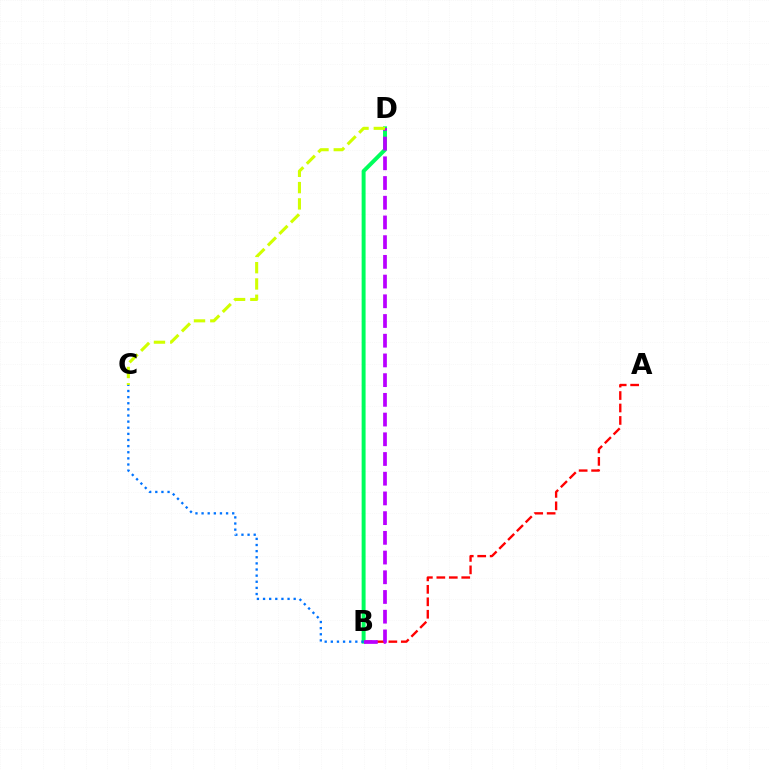{('A', 'B'): [{'color': '#ff0000', 'line_style': 'dashed', 'thickness': 1.69}], ('B', 'D'): [{'color': '#00ff5c', 'line_style': 'solid', 'thickness': 2.84}, {'color': '#b900ff', 'line_style': 'dashed', 'thickness': 2.68}], ('B', 'C'): [{'color': '#0074ff', 'line_style': 'dotted', 'thickness': 1.66}], ('C', 'D'): [{'color': '#d1ff00', 'line_style': 'dashed', 'thickness': 2.21}]}